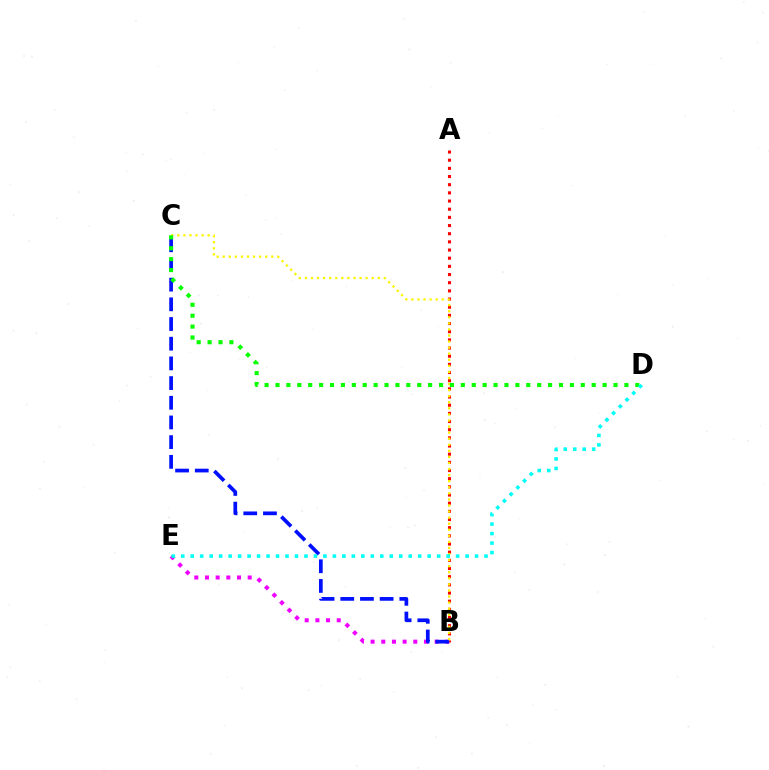{('A', 'B'): [{'color': '#ff0000', 'line_style': 'dotted', 'thickness': 2.22}], ('B', 'E'): [{'color': '#ee00ff', 'line_style': 'dotted', 'thickness': 2.9}], ('B', 'C'): [{'color': '#0010ff', 'line_style': 'dashed', 'thickness': 2.67}, {'color': '#fcf500', 'line_style': 'dotted', 'thickness': 1.65}], ('C', 'D'): [{'color': '#08ff00', 'line_style': 'dotted', 'thickness': 2.96}], ('D', 'E'): [{'color': '#00fff6', 'line_style': 'dotted', 'thickness': 2.57}]}